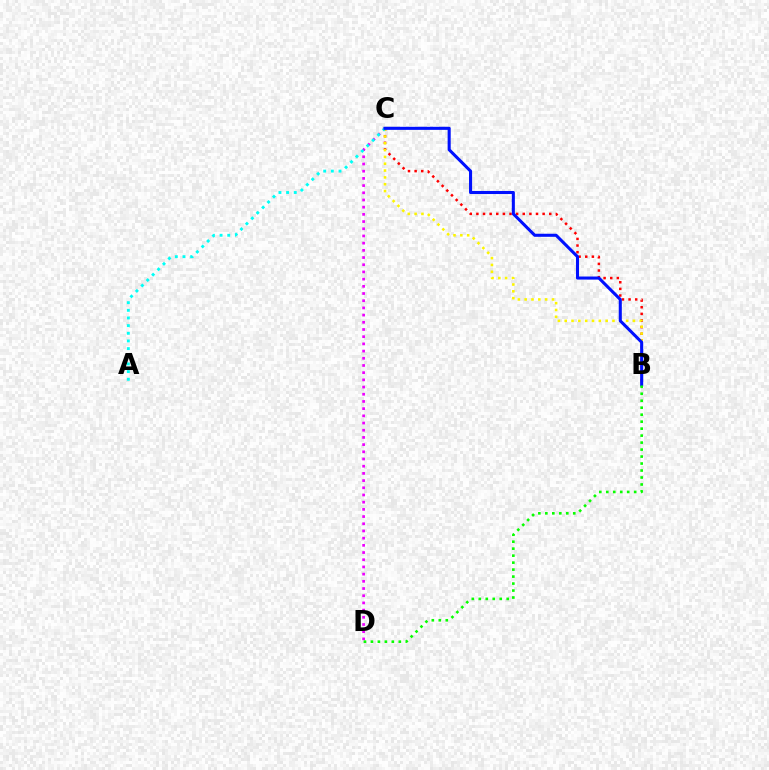{('C', 'D'): [{'color': '#ee00ff', 'line_style': 'dotted', 'thickness': 1.95}], ('B', 'C'): [{'color': '#ff0000', 'line_style': 'dotted', 'thickness': 1.8}, {'color': '#fcf500', 'line_style': 'dotted', 'thickness': 1.85}, {'color': '#0010ff', 'line_style': 'solid', 'thickness': 2.21}], ('A', 'C'): [{'color': '#00fff6', 'line_style': 'dotted', 'thickness': 2.08}], ('B', 'D'): [{'color': '#08ff00', 'line_style': 'dotted', 'thickness': 1.9}]}